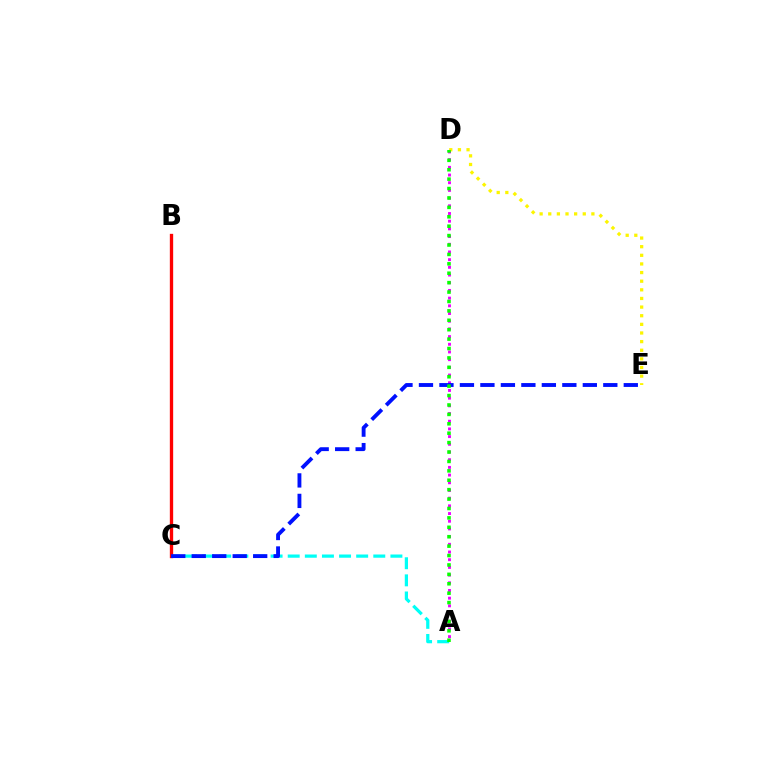{('A', 'D'): [{'color': '#ee00ff', 'line_style': 'dotted', 'thickness': 2.09}, {'color': '#08ff00', 'line_style': 'dotted', 'thickness': 2.56}], ('A', 'C'): [{'color': '#00fff6', 'line_style': 'dashed', 'thickness': 2.33}], ('D', 'E'): [{'color': '#fcf500', 'line_style': 'dotted', 'thickness': 2.34}], ('B', 'C'): [{'color': '#ff0000', 'line_style': 'solid', 'thickness': 2.39}], ('C', 'E'): [{'color': '#0010ff', 'line_style': 'dashed', 'thickness': 2.78}]}